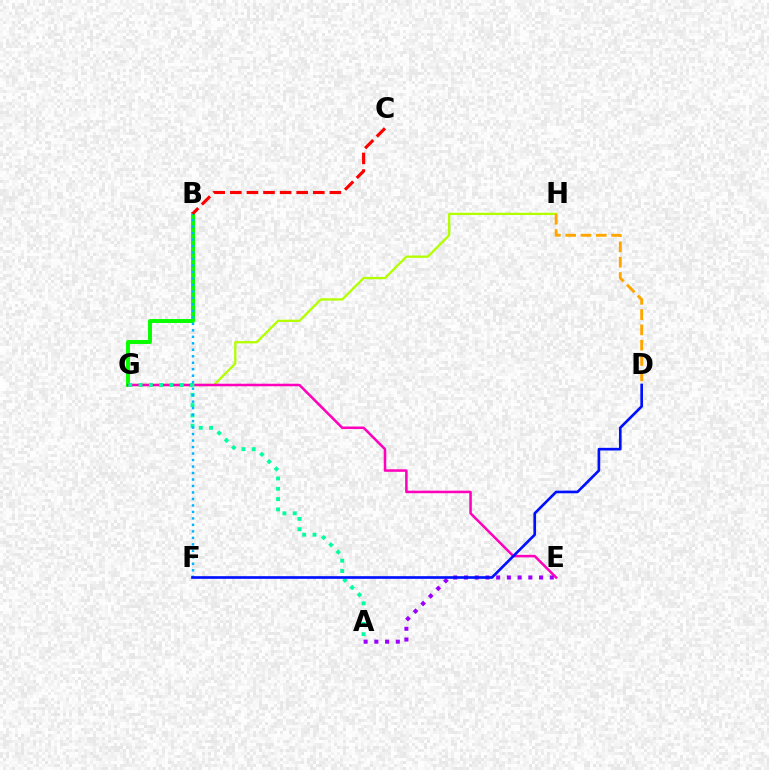{('B', 'G'): [{'color': '#08ff00', 'line_style': 'solid', 'thickness': 2.84}], ('G', 'H'): [{'color': '#b3ff00', 'line_style': 'solid', 'thickness': 1.66}], ('E', 'G'): [{'color': '#ff00bd', 'line_style': 'solid', 'thickness': 1.82}], ('A', 'E'): [{'color': '#9b00ff', 'line_style': 'dotted', 'thickness': 2.91}], ('A', 'G'): [{'color': '#00ff9d', 'line_style': 'dotted', 'thickness': 2.8}], ('B', 'F'): [{'color': '#00b5ff', 'line_style': 'dotted', 'thickness': 1.76}], ('D', 'F'): [{'color': '#0010ff', 'line_style': 'solid', 'thickness': 1.91}], ('D', 'H'): [{'color': '#ffa500', 'line_style': 'dashed', 'thickness': 2.08}], ('B', 'C'): [{'color': '#ff0000', 'line_style': 'dashed', 'thickness': 2.25}]}